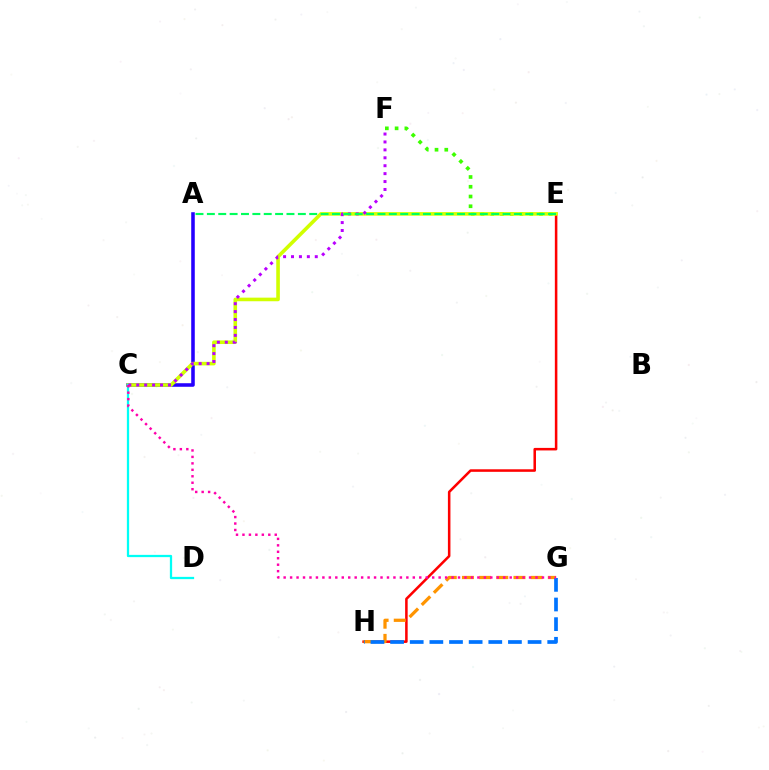{('A', 'C'): [{'color': '#2500ff', 'line_style': 'solid', 'thickness': 2.56}], ('E', 'H'): [{'color': '#ff0000', 'line_style': 'solid', 'thickness': 1.83}], ('E', 'F'): [{'color': '#3dff00', 'line_style': 'dotted', 'thickness': 2.65}], ('C', 'E'): [{'color': '#d1ff00', 'line_style': 'solid', 'thickness': 2.59}], ('C', 'D'): [{'color': '#00fff6', 'line_style': 'solid', 'thickness': 1.63}], ('C', 'F'): [{'color': '#b900ff', 'line_style': 'dotted', 'thickness': 2.15}], ('G', 'H'): [{'color': '#ff9400', 'line_style': 'dashed', 'thickness': 2.33}, {'color': '#0074ff', 'line_style': 'dashed', 'thickness': 2.67}], ('A', 'E'): [{'color': '#00ff5c', 'line_style': 'dashed', 'thickness': 1.54}], ('C', 'G'): [{'color': '#ff00ac', 'line_style': 'dotted', 'thickness': 1.75}]}